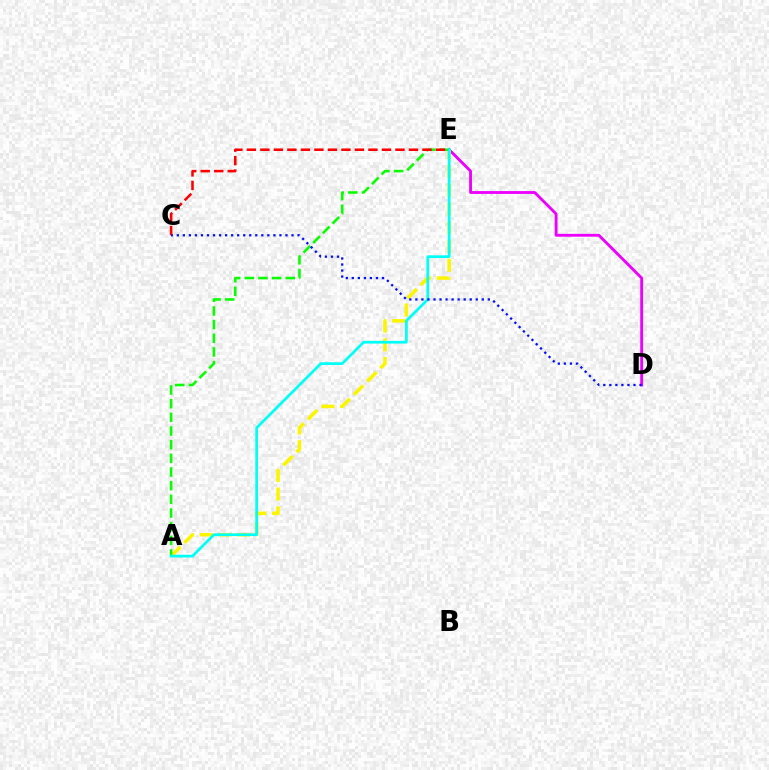{('D', 'E'): [{'color': '#ee00ff', 'line_style': 'solid', 'thickness': 2.05}], ('A', 'E'): [{'color': '#fcf500', 'line_style': 'dashed', 'thickness': 2.55}, {'color': '#08ff00', 'line_style': 'dashed', 'thickness': 1.86}, {'color': '#00fff6', 'line_style': 'solid', 'thickness': 1.97}], ('C', 'E'): [{'color': '#ff0000', 'line_style': 'dashed', 'thickness': 1.83}], ('C', 'D'): [{'color': '#0010ff', 'line_style': 'dotted', 'thickness': 1.64}]}